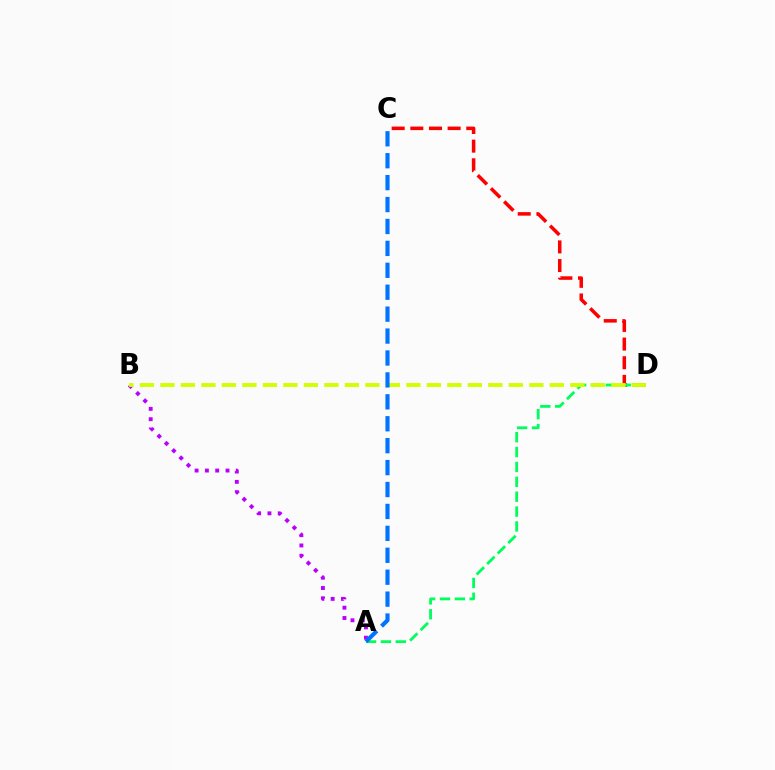{('C', 'D'): [{'color': '#ff0000', 'line_style': 'dashed', 'thickness': 2.53}], ('A', 'B'): [{'color': '#b900ff', 'line_style': 'dotted', 'thickness': 2.8}], ('A', 'D'): [{'color': '#00ff5c', 'line_style': 'dashed', 'thickness': 2.02}], ('B', 'D'): [{'color': '#d1ff00', 'line_style': 'dashed', 'thickness': 2.78}], ('A', 'C'): [{'color': '#0074ff', 'line_style': 'dashed', 'thickness': 2.98}]}